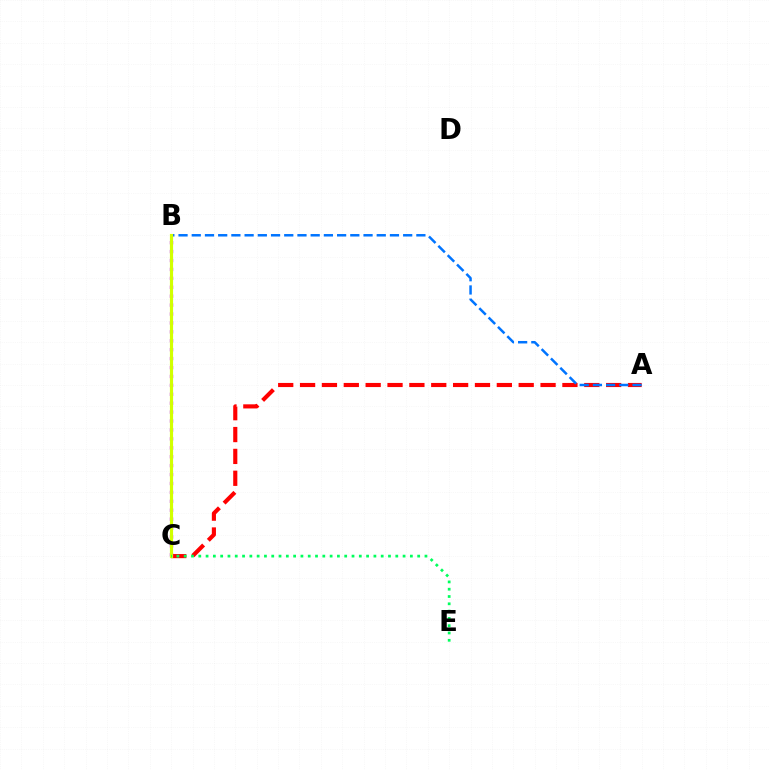{('A', 'C'): [{'color': '#ff0000', 'line_style': 'dashed', 'thickness': 2.97}], ('B', 'C'): [{'color': '#b900ff', 'line_style': 'dotted', 'thickness': 2.42}, {'color': '#d1ff00', 'line_style': 'solid', 'thickness': 2.28}], ('A', 'B'): [{'color': '#0074ff', 'line_style': 'dashed', 'thickness': 1.8}], ('C', 'E'): [{'color': '#00ff5c', 'line_style': 'dotted', 'thickness': 1.98}]}